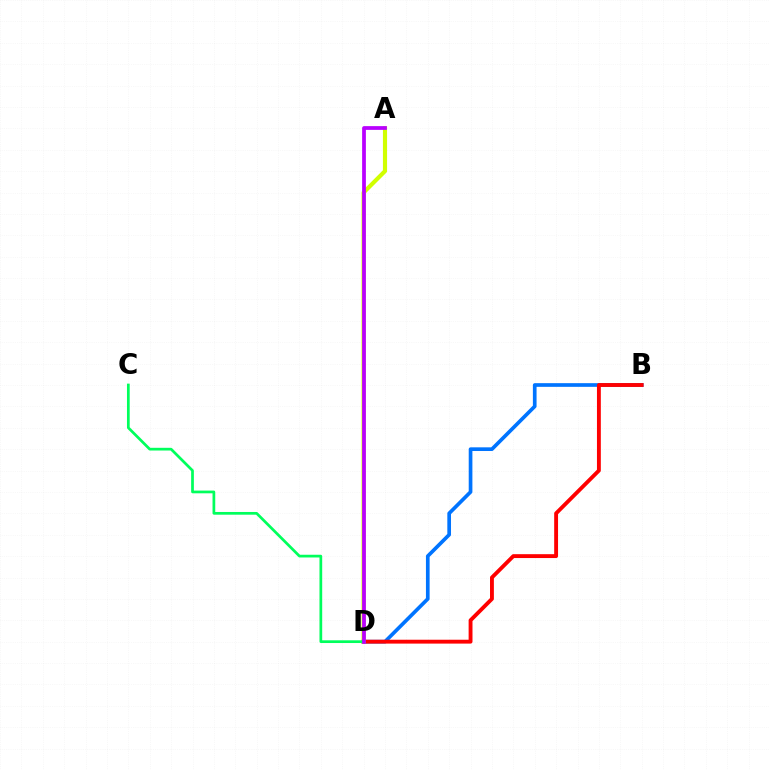{('B', 'D'): [{'color': '#0074ff', 'line_style': 'solid', 'thickness': 2.65}, {'color': '#ff0000', 'line_style': 'solid', 'thickness': 2.79}], ('A', 'D'): [{'color': '#d1ff00', 'line_style': 'solid', 'thickness': 2.98}, {'color': '#b900ff', 'line_style': 'solid', 'thickness': 2.7}], ('C', 'D'): [{'color': '#00ff5c', 'line_style': 'solid', 'thickness': 1.96}]}